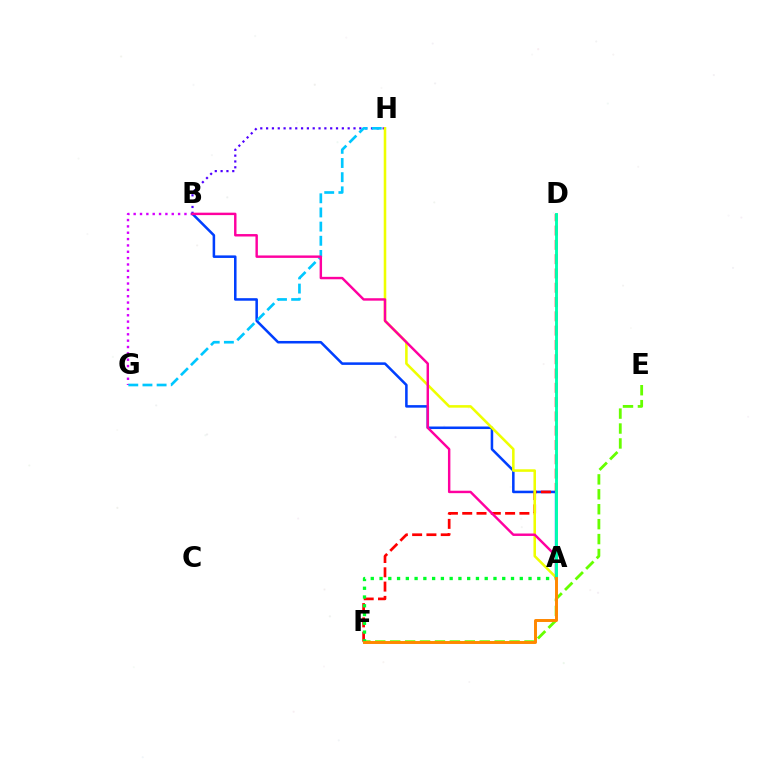{('B', 'G'): [{'color': '#d600ff', 'line_style': 'dotted', 'thickness': 1.73}], ('E', 'F'): [{'color': '#66ff00', 'line_style': 'dashed', 'thickness': 2.03}], ('B', 'H'): [{'color': '#4f00ff', 'line_style': 'dotted', 'thickness': 1.58}], ('A', 'B'): [{'color': '#003fff', 'line_style': 'solid', 'thickness': 1.83}, {'color': '#ff00a0', 'line_style': 'solid', 'thickness': 1.75}], ('G', 'H'): [{'color': '#00c7ff', 'line_style': 'dashed', 'thickness': 1.92}], ('D', 'F'): [{'color': '#ff0000', 'line_style': 'dashed', 'thickness': 1.94}], ('A', 'H'): [{'color': '#eeff00', 'line_style': 'solid', 'thickness': 1.84}], ('A', 'D'): [{'color': '#00ffaf', 'line_style': 'solid', 'thickness': 2.08}], ('A', 'F'): [{'color': '#00ff27', 'line_style': 'dotted', 'thickness': 2.38}, {'color': '#ff8800', 'line_style': 'solid', 'thickness': 2.12}]}